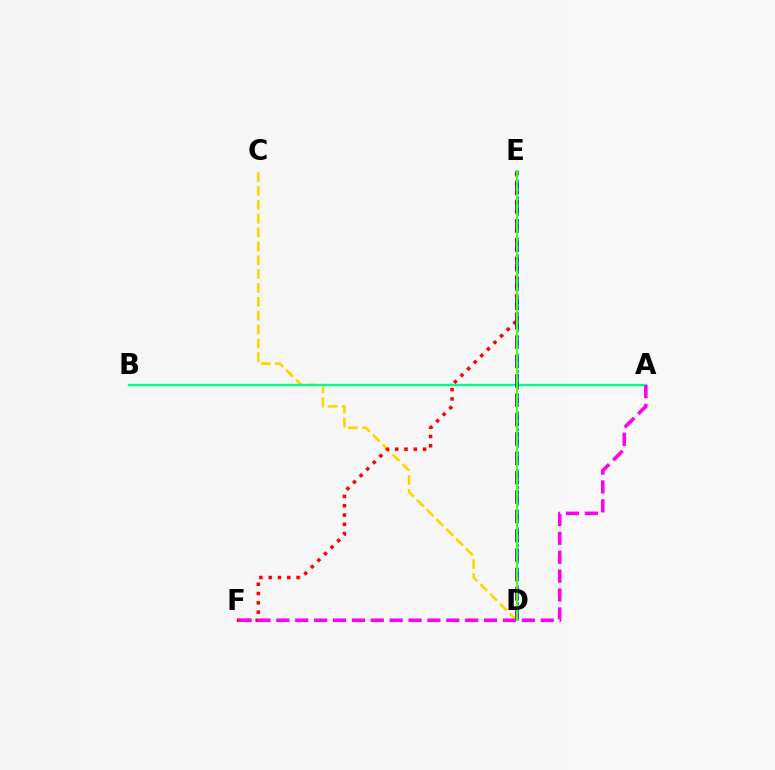{('C', 'D'): [{'color': '#ffd500', 'line_style': 'dashed', 'thickness': 1.88}], ('E', 'F'): [{'color': '#ff0000', 'line_style': 'dotted', 'thickness': 2.53}], ('A', 'B'): [{'color': '#00ff86', 'line_style': 'solid', 'thickness': 1.68}], ('D', 'E'): [{'color': '#3700ff', 'line_style': 'dashed', 'thickness': 2.63}, {'color': '#009eff', 'line_style': 'dotted', 'thickness': 2.25}, {'color': '#4fff00', 'line_style': 'solid', 'thickness': 1.53}], ('A', 'F'): [{'color': '#ff00ed', 'line_style': 'dashed', 'thickness': 2.57}]}